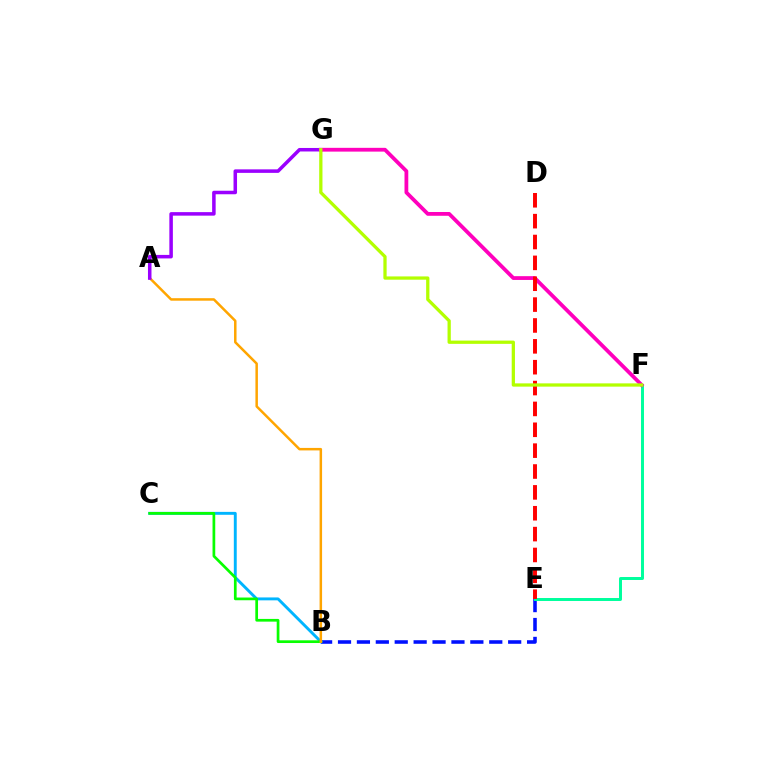{('B', 'E'): [{'color': '#0010ff', 'line_style': 'dashed', 'thickness': 2.57}], ('B', 'C'): [{'color': '#00b5ff', 'line_style': 'solid', 'thickness': 2.09}, {'color': '#08ff00', 'line_style': 'solid', 'thickness': 1.95}], ('E', 'F'): [{'color': '#00ff9d', 'line_style': 'solid', 'thickness': 2.14}], ('A', 'B'): [{'color': '#ffa500', 'line_style': 'solid', 'thickness': 1.8}], ('A', 'G'): [{'color': '#9b00ff', 'line_style': 'solid', 'thickness': 2.53}], ('F', 'G'): [{'color': '#ff00bd', 'line_style': 'solid', 'thickness': 2.72}, {'color': '#b3ff00', 'line_style': 'solid', 'thickness': 2.35}], ('D', 'E'): [{'color': '#ff0000', 'line_style': 'dashed', 'thickness': 2.83}]}